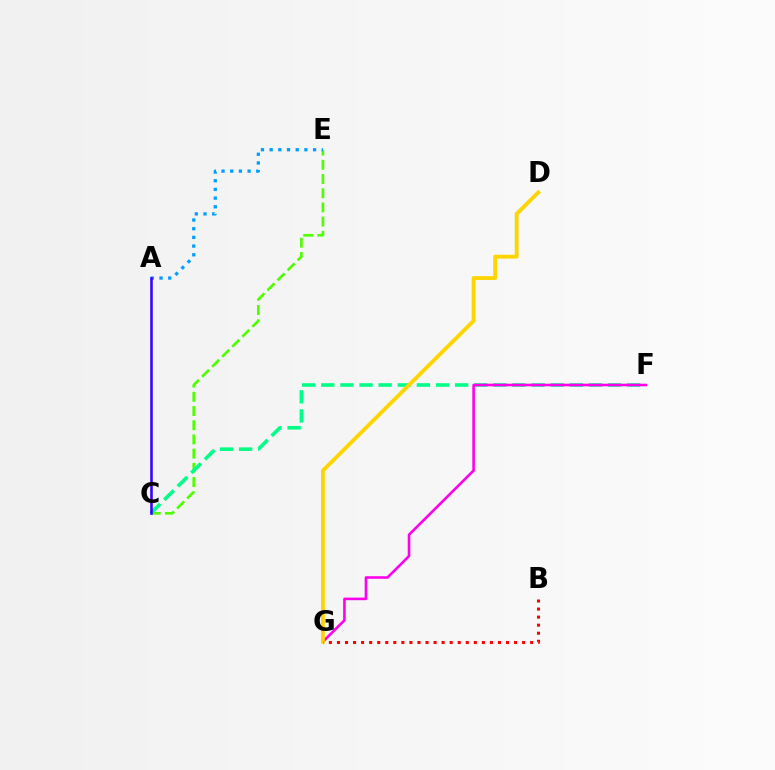{('C', 'E'): [{'color': '#4fff00', 'line_style': 'dashed', 'thickness': 1.93}], ('C', 'F'): [{'color': '#00ff86', 'line_style': 'dashed', 'thickness': 2.6}], ('F', 'G'): [{'color': '#ff00ed', 'line_style': 'solid', 'thickness': 1.87}], ('D', 'G'): [{'color': '#ffd500', 'line_style': 'solid', 'thickness': 2.78}], ('B', 'G'): [{'color': '#ff0000', 'line_style': 'dotted', 'thickness': 2.19}], ('A', 'E'): [{'color': '#009eff', 'line_style': 'dotted', 'thickness': 2.36}], ('A', 'C'): [{'color': '#3700ff', 'line_style': 'solid', 'thickness': 1.85}]}